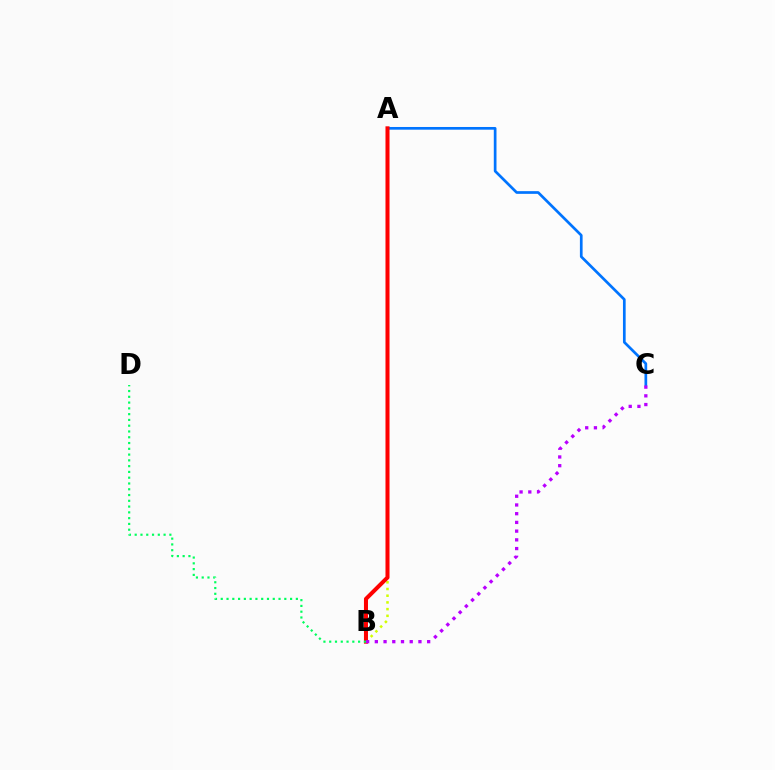{('A', 'C'): [{'color': '#0074ff', 'line_style': 'solid', 'thickness': 1.94}], ('A', 'B'): [{'color': '#d1ff00', 'line_style': 'dotted', 'thickness': 1.82}, {'color': '#ff0000', 'line_style': 'solid', 'thickness': 2.9}], ('B', 'C'): [{'color': '#b900ff', 'line_style': 'dotted', 'thickness': 2.37}], ('B', 'D'): [{'color': '#00ff5c', 'line_style': 'dotted', 'thickness': 1.57}]}